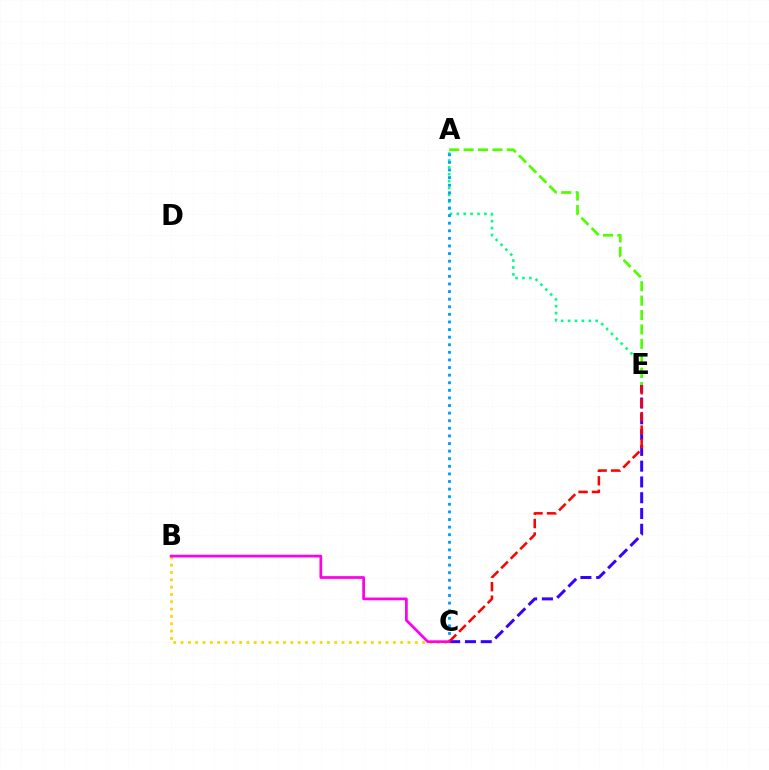{('A', 'E'): [{'color': '#00ff86', 'line_style': 'dotted', 'thickness': 1.87}, {'color': '#4fff00', 'line_style': 'dashed', 'thickness': 1.96}], ('A', 'C'): [{'color': '#009eff', 'line_style': 'dotted', 'thickness': 2.06}], ('C', 'E'): [{'color': '#3700ff', 'line_style': 'dashed', 'thickness': 2.14}, {'color': '#ff0000', 'line_style': 'dashed', 'thickness': 1.83}], ('B', 'C'): [{'color': '#ffd500', 'line_style': 'dotted', 'thickness': 1.99}, {'color': '#ff00ed', 'line_style': 'solid', 'thickness': 1.97}]}